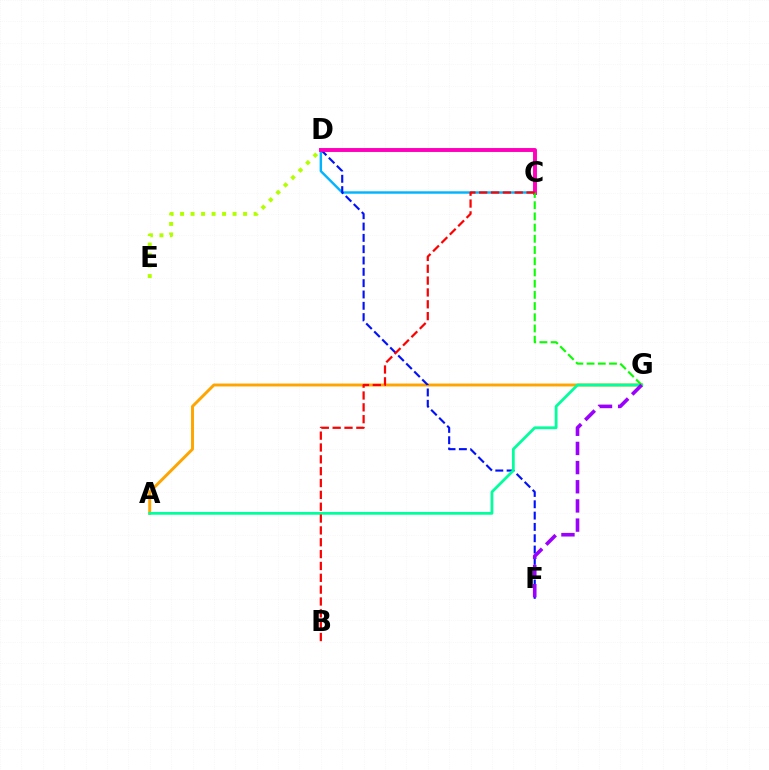{('A', 'G'): [{'color': '#ffa500', 'line_style': 'solid', 'thickness': 2.12}, {'color': '#00ff9d', 'line_style': 'solid', 'thickness': 2.0}], ('C', 'D'): [{'color': '#00b5ff', 'line_style': 'solid', 'thickness': 1.74}, {'color': '#ff00bd', 'line_style': 'solid', 'thickness': 2.82}], ('D', 'F'): [{'color': '#0010ff', 'line_style': 'dashed', 'thickness': 1.54}], ('D', 'E'): [{'color': '#b3ff00', 'line_style': 'dotted', 'thickness': 2.85}], ('C', 'G'): [{'color': '#08ff00', 'line_style': 'dashed', 'thickness': 1.52}], ('F', 'G'): [{'color': '#9b00ff', 'line_style': 'dashed', 'thickness': 2.6}], ('B', 'C'): [{'color': '#ff0000', 'line_style': 'dashed', 'thickness': 1.61}]}